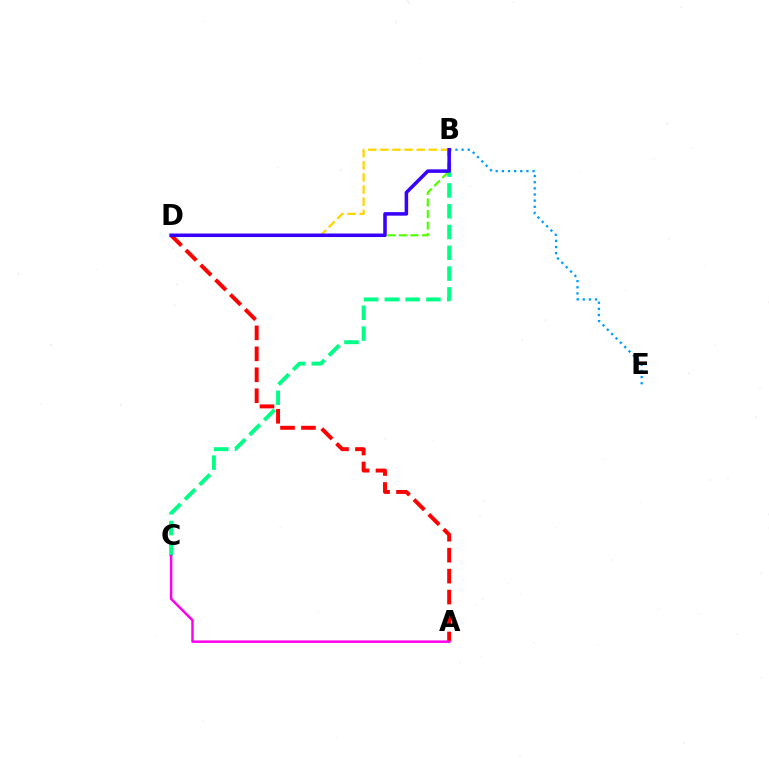{('B', 'E'): [{'color': '#009eff', 'line_style': 'dotted', 'thickness': 1.67}], ('B', 'C'): [{'color': '#00ff86', 'line_style': 'dashed', 'thickness': 2.82}], ('A', 'D'): [{'color': '#ff0000', 'line_style': 'dashed', 'thickness': 2.85}], ('B', 'D'): [{'color': '#4fff00', 'line_style': 'dashed', 'thickness': 1.57}, {'color': '#ffd500', 'line_style': 'dashed', 'thickness': 1.65}, {'color': '#3700ff', 'line_style': 'solid', 'thickness': 2.54}], ('A', 'C'): [{'color': '#ff00ed', 'line_style': 'solid', 'thickness': 1.79}]}